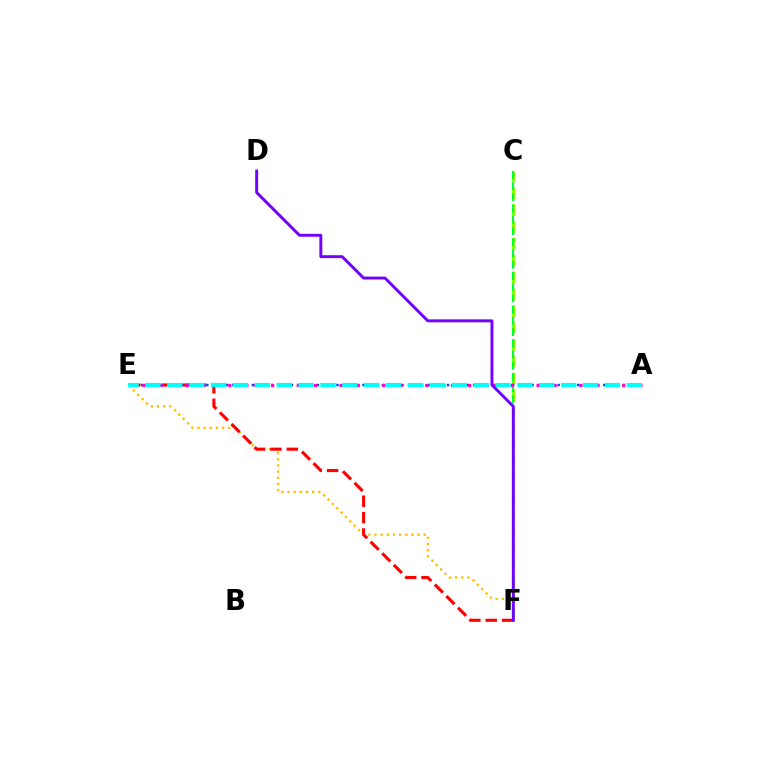{('E', 'F'): [{'color': '#ffbd00', 'line_style': 'dotted', 'thickness': 1.67}, {'color': '#ff0000', 'line_style': 'dashed', 'thickness': 2.23}], ('C', 'F'): [{'color': '#84ff00', 'line_style': 'dashed', 'thickness': 2.29}, {'color': '#00ff39', 'line_style': 'dashed', 'thickness': 1.53}], ('A', 'E'): [{'color': '#004bff', 'line_style': 'dotted', 'thickness': 1.77}, {'color': '#ff00cf', 'line_style': 'dotted', 'thickness': 2.33}, {'color': '#00fff6', 'line_style': 'dashed', 'thickness': 2.97}], ('D', 'F'): [{'color': '#7200ff', 'line_style': 'solid', 'thickness': 2.1}]}